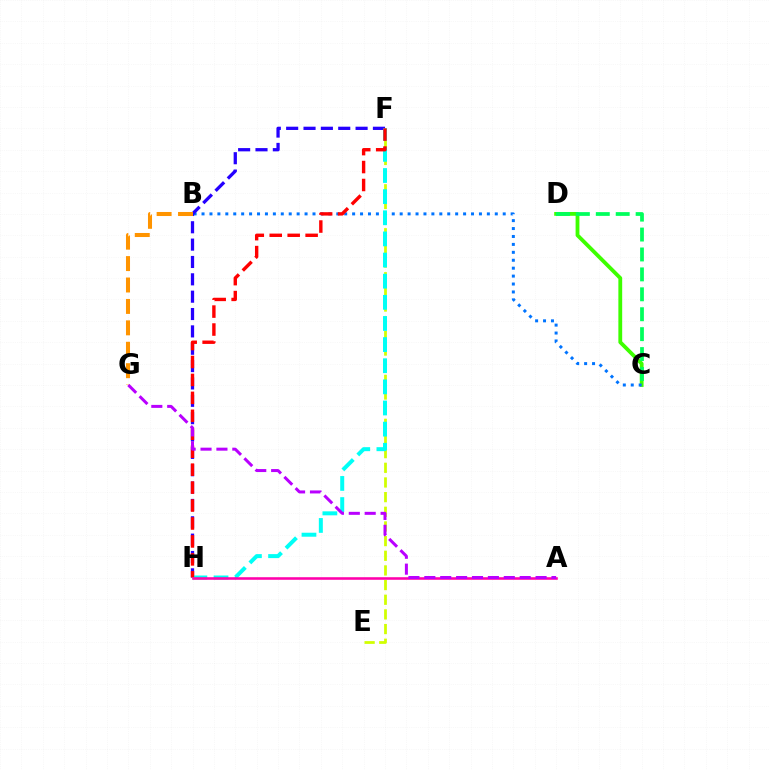{('C', 'D'): [{'color': '#3dff00', 'line_style': 'solid', 'thickness': 2.74}, {'color': '#00ff5c', 'line_style': 'dashed', 'thickness': 2.71}], ('B', 'C'): [{'color': '#0074ff', 'line_style': 'dotted', 'thickness': 2.15}], ('F', 'H'): [{'color': '#2500ff', 'line_style': 'dashed', 'thickness': 2.36}, {'color': '#00fff6', 'line_style': 'dashed', 'thickness': 2.87}, {'color': '#ff0000', 'line_style': 'dashed', 'thickness': 2.44}], ('B', 'G'): [{'color': '#ff9400', 'line_style': 'dashed', 'thickness': 2.91}], ('E', 'F'): [{'color': '#d1ff00', 'line_style': 'dashed', 'thickness': 1.99}], ('A', 'H'): [{'color': '#ff00ac', 'line_style': 'solid', 'thickness': 1.85}], ('A', 'G'): [{'color': '#b900ff', 'line_style': 'dashed', 'thickness': 2.16}]}